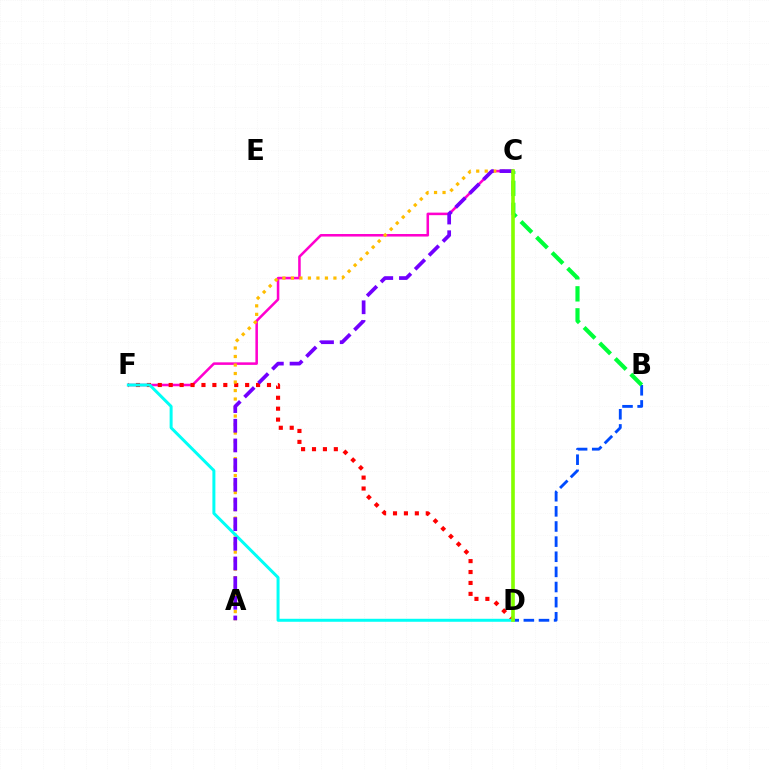{('C', 'F'): [{'color': '#ff00cf', 'line_style': 'solid', 'thickness': 1.83}], ('B', 'D'): [{'color': '#004bff', 'line_style': 'dashed', 'thickness': 2.06}], ('D', 'F'): [{'color': '#ff0000', 'line_style': 'dotted', 'thickness': 2.97}, {'color': '#00fff6', 'line_style': 'solid', 'thickness': 2.15}], ('A', 'C'): [{'color': '#ffbd00', 'line_style': 'dotted', 'thickness': 2.31}, {'color': '#7200ff', 'line_style': 'dashed', 'thickness': 2.67}], ('B', 'C'): [{'color': '#00ff39', 'line_style': 'dashed', 'thickness': 2.99}], ('C', 'D'): [{'color': '#84ff00', 'line_style': 'solid', 'thickness': 2.61}]}